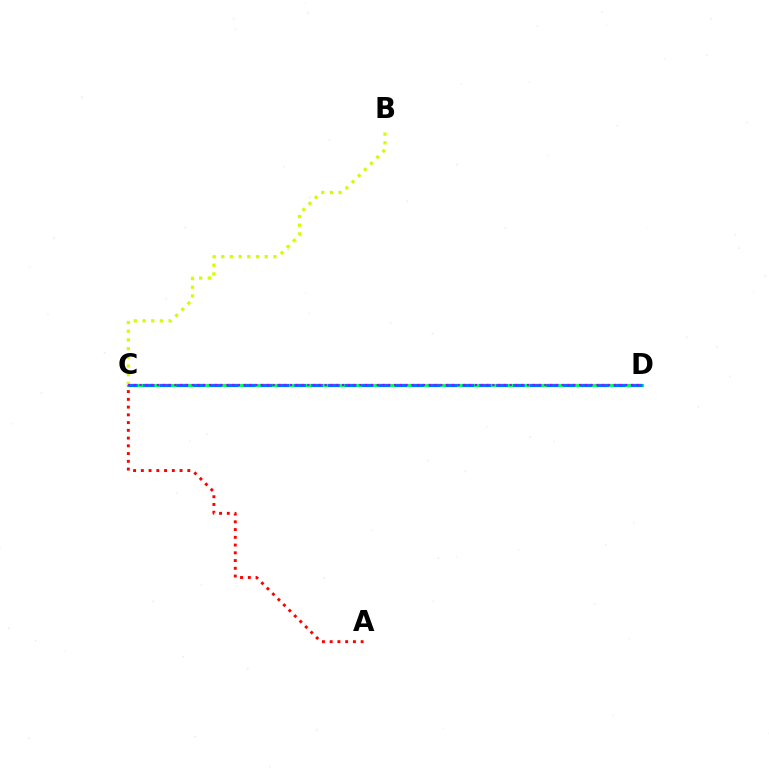{('C', 'D'): [{'color': '#00ff5c', 'line_style': 'solid', 'thickness': 2.27}, {'color': '#0074ff', 'line_style': 'dashed', 'thickness': 2.29}, {'color': '#b900ff', 'line_style': 'dotted', 'thickness': 1.57}], ('B', 'C'): [{'color': '#d1ff00', 'line_style': 'dotted', 'thickness': 2.36}], ('A', 'C'): [{'color': '#ff0000', 'line_style': 'dotted', 'thickness': 2.1}]}